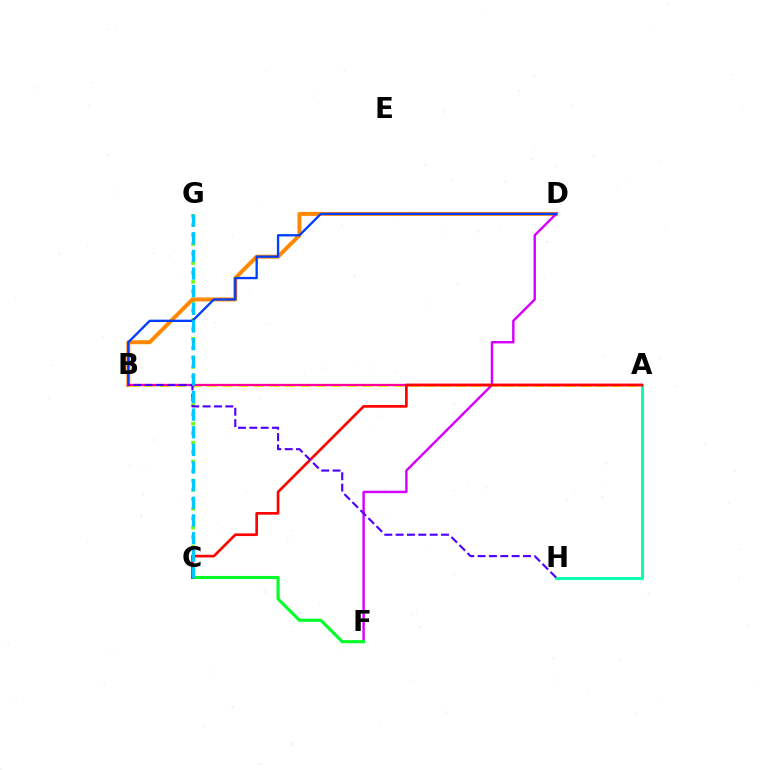{('C', 'G'): [{'color': '#66ff00', 'line_style': 'dotted', 'thickness': 2.57}, {'color': '#00c7ff', 'line_style': 'dashed', 'thickness': 2.4}], ('B', 'D'): [{'color': '#ff8800', 'line_style': 'solid', 'thickness': 2.86}, {'color': '#003fff', 'line_style': 'solid', 'thickness': 1.67}], ('A', 'B'): [{'color': '#eeff00', 'line_style': 'dashed', 'thickness': 2.12}, {'color': '#ff00a0', 'line_style': 'solid', 'thickness': 1.65}], ('D', 'F'): [{'color': '#d600ff', 'line_style': 'solid', 'thickness': 1.76}], ('A', 'H'): [{'color': '#00ffaf', 'line_style': 'solid', 'thickness': 2.07}], ('C', 'F'): [{'color': '#00ff27', 'line_style': 'solid', 'thickness': 2.23}], ('A', 'C'): [{'color': '#ff0000', 'line_style': 'solid', 'thickness': 1.92}], ('B', 'H'): [{'color': '#4f00ff', 'line_style': 'dashed', 'thickness': 1.54}]}